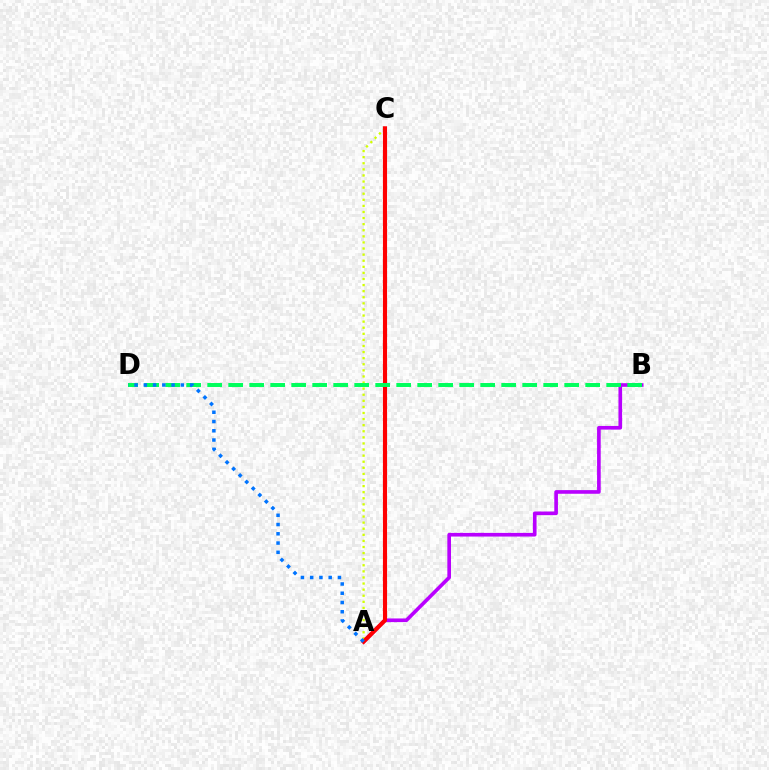{('A', 'C'): [{'color': '#d1ff00', 'line_style': 'dotted', 'thickness': 1.65}, {'color': '#ff0000', 'line_style': 'solid', 'thickness': 2.96}], ('A', 'B'): [{'color': '#b900ff', 'line_style': 'solid', 'thickness': 2.63}], ('B', 'D'): [{'color': '#00ff5c', 'line_style': 'dashed', 'thickness': 2.85}], ('A', 'D'): [{'color': '#0074ff', 'line_style': 'dotted', 'thickness': 2.52}]}